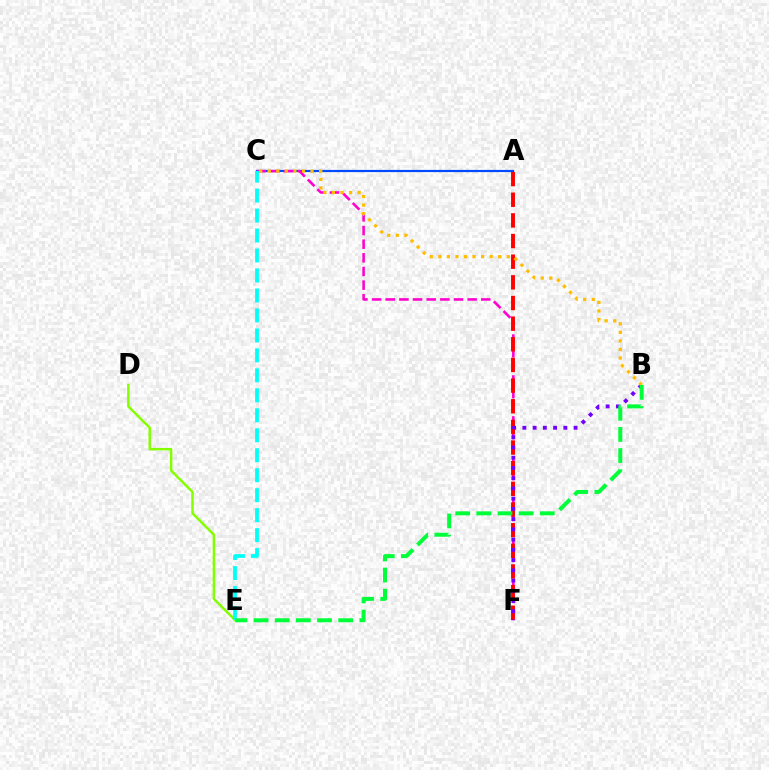{('D', 'E'): [{'color': '#84ff00', 'line_style': 'solid', 'thickness': 1.78}], ('A', 'C'): [{'color': '#004bff', 'line_style': 'solid', 'thickness': 1.58}], ('C', 'F'): [{'color': '#ff00cf', 'line_style': 'dashed', 'thickness': 1.85}], ('A', 'F'): [{'color': '#ff0000', 'line_style': 'dashed', 'thickness': 2.81}], ('B', 'F'): [{'color': '#7200ff', 'line_style': 'dotted', 'thickness': 2.78}], ('B', 'C'): [{'color': '#ffbd00', 'line_style': 'dotted', 'thickness': 2.33}], ('C', 'E'): [{'color': '#00fff6', 'line_style': 'dashed', 'thickness': 2.71}], ('B', 'E'): [{'color': '#00ff39', 'line_style': 'dashed', 'thickness': 2.87}]}